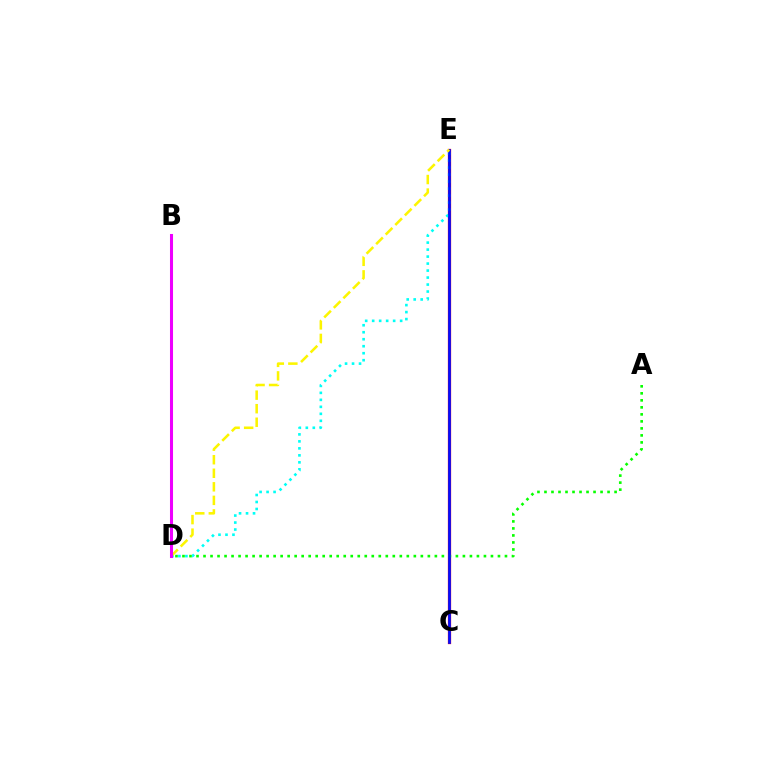{('C', 'E'): [{'color': '#ff0000', 'line_style': 'solid', 'thickness': 2.34}, {'color': '#0010ff', 'line_style': 'solid', 'thickness': 1.94}], ('D', 'E'): [{'color': '#00fff6', 'line_style': 'dotted', 'thickness': 1.9}, {'color': '#fcf500', 'line_style': 'dashed', 'thickness': 1.84}], ('A', 'D'): [{'color': '#08ff00', 'line_style': 'dotted', 'thickness': 1.9}], ('B', 'D'): [{'color': '#ee00ff', 'line_style': 'solid', 'thickness': 2.19}]}